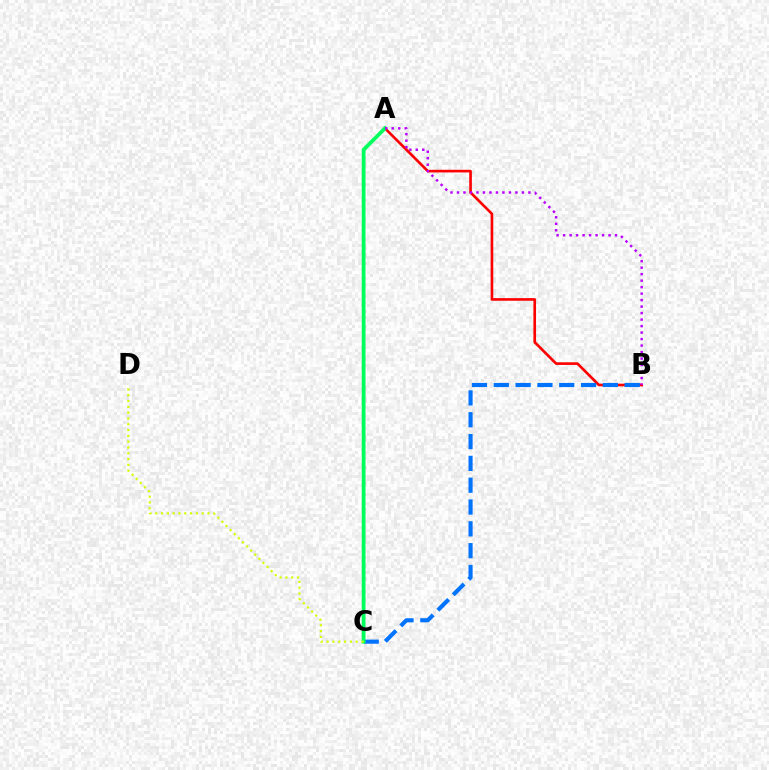{('A', 'B'): [{'color': '#ff0000', 'line_style': 'solid', 'thickness': 1.91}, {'color': '#b900ff', 'line_style': 'dotted', 'thickness': 1.76}], ('B', 'C'): [{'color': '#0074ff', 'line_style': 'dashed', 'thickness': 2.96}], ('A', 'C'): [{'color': '#00ff5c', 'line_style': 'solid', 'thickness': 2.74}], ('C', 'D'): [{'color': '#d1ff00', 'line_style': 'dotted', 'thickness': 1.58}]}